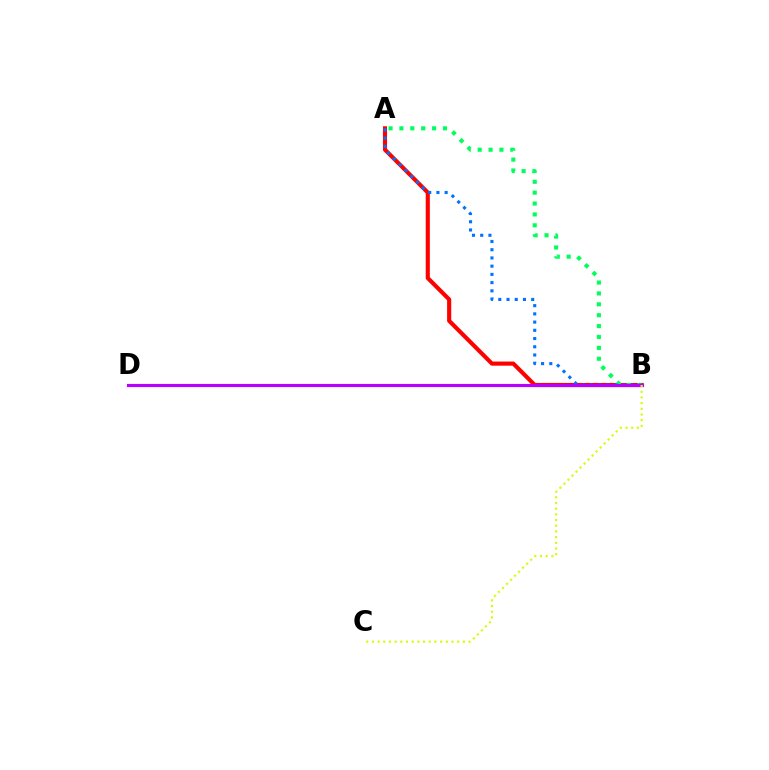{('A', 'B'): [{'color': '#ff0000', 'line_style': 'solid', 'thickness': 2.97}, {'color': '#00ff5c', 'line_style': 'dotted', 'thickness': 2.96}, {'color': '#0074ff', 'line_style': 'dotted', 'thickness': 2.23}], ('B', 'D'): [{'color': '#b900ff', 'line_style': 'solid', 'thickness': 2.27}], ('B', 'C'): [{'color': '#d1ff00', 'line_style': 'dotted', 'thickness': 1.54}]}